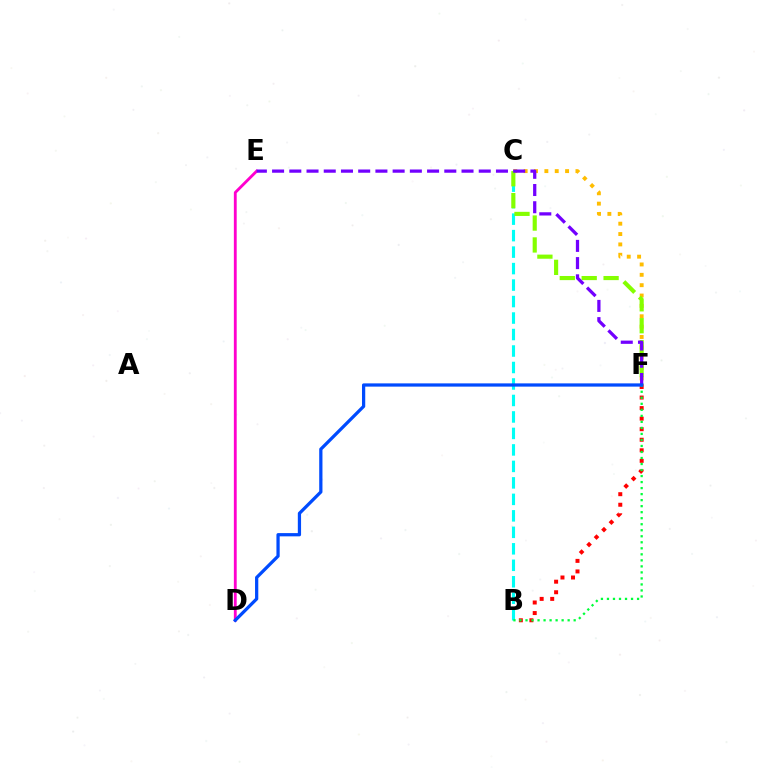{('C', 'F'): [{'color': '#ffbd00', 'line_style': 'dotted', 'thickness': 2.81}, {'color': '#84ff00', 'line_style': 'dashed', 'thickness': 2.97}], ('D', 'E'): [{'color': '#ff00cf', 'line_style': 'solid', 'thickness': 2.04}], ('B', 'C'): [{'color': '#00fff6', 'line_style': 'dashed', 'thickness': 2.24}], ('B', 'F'): [{'color': '#ff0000', 'line_style': 'dotted', 'thickness': 2.87}, {'color': '#00ff39', 'line_style': 'dotted', 'thickness': 1.64}], ('E', 'F'): [{'color': '#7200ff', 'line_style': 'dashed', 'thickness': 2.34}], ('D', 'F'): [{'color': '#004bff', 'line_style': 'solid', 'thickness': 2.34}]}